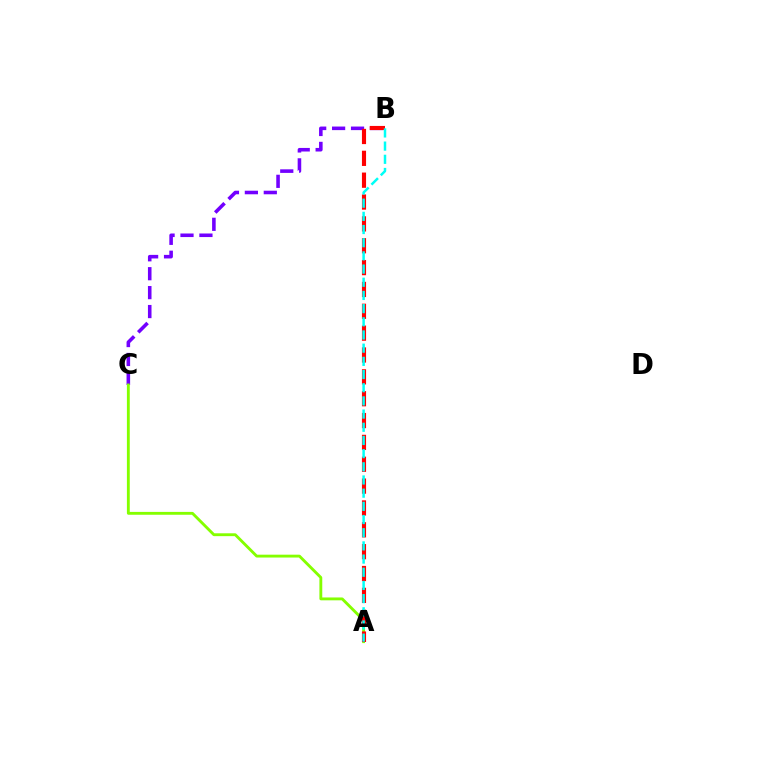{('B', 'C'): [{'color': '#7200ff', 'line_style': 'dashed', 'thickness': 2.57}], ('A', 'C'): [{'color': '#84ff00', 'line_style': 'solid', 'thickness': 2.06}], ('A', 'B'): [{'color': '#ff0000', 'line_style': 'dashed', 'thickness': 2.97}, {'color': '#00fff6', 'line_style': 'dashed', 'thickness': 1.79}]}